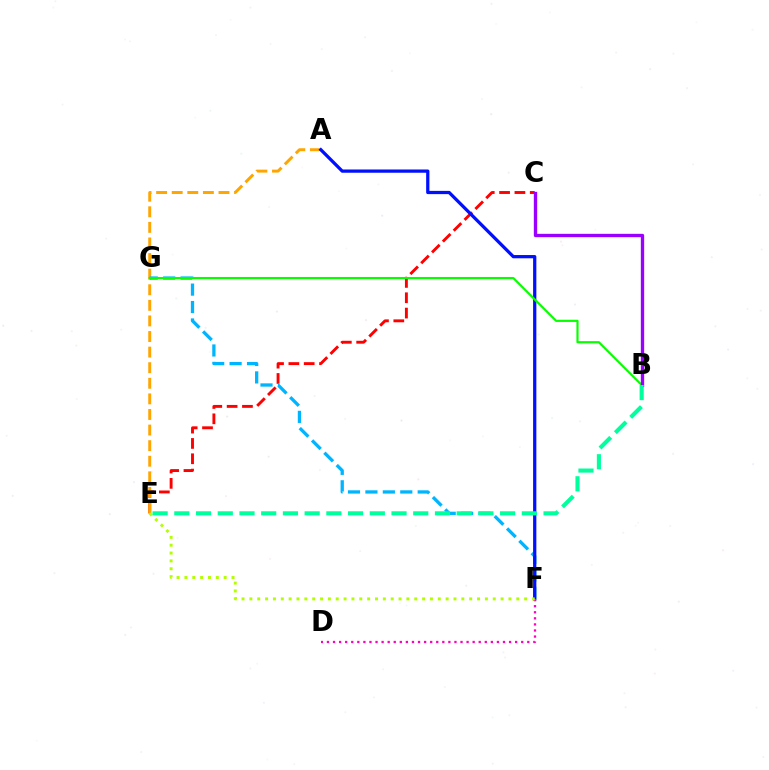{('C', 'E'): [{'color': '#ff0000', 'line_style': 'dashed', 'thickness': 2.08}], ('A', 'E'): [{'color': '#ffa500', 'line_style': 'dashed', 'thickness': 2.12}], ('F', 'G'): [{'color': '#00b5ff', 'line_style': 'dashed', 'thickness': 2.37}], ('A', 'F'): [{'color': '#0010ff', 'line_style': 'solid', 'thickness': 2.34}], ('D', 'F'): [{'color': '#ff00bd', 'line_style': 'dotted', 'thickness': 1.65}], ('B', 'G'): [{'color': '#08ff00', 'line_style': 'solid', 'thickness': 1.58}], ('E', 'F'): [{'color': '#b3ff00', 'line_style': 'dotted', 'thickness': 2.13}], ('B', 'C'): [{'color': '#9b00ff', 'line_style': 'solid', 'thickness': 2.41}], ('B', 'E'): [{'color': '#00ff9d', 'line_style': 'dashed', 'thickness': 2.95}]}